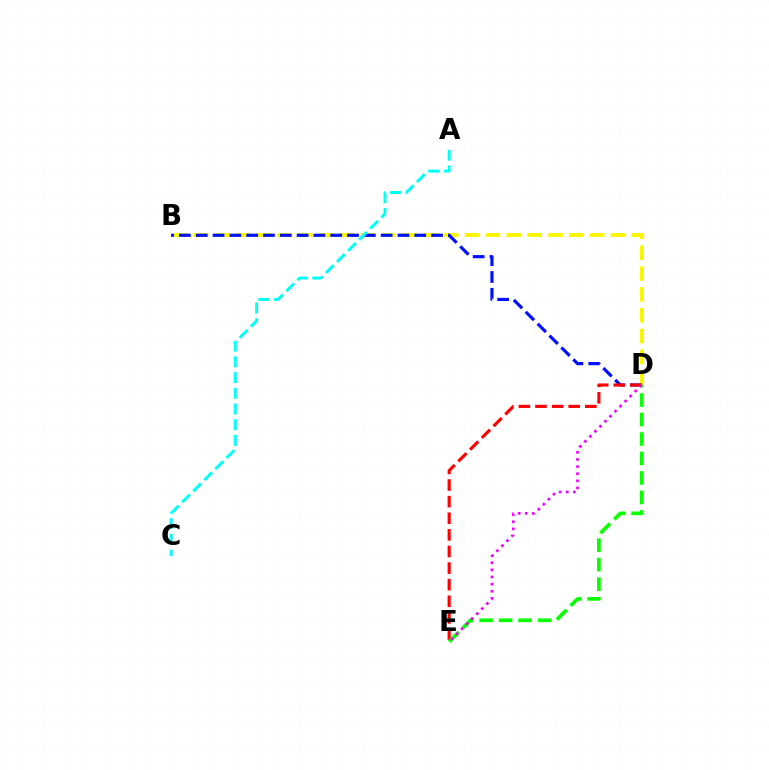{('B', 'D'): [{'color': '#fcf500', 'line_style': 'dashed', 'thickness': 2.83}, {'color': '#0010ff', 'line_style': 'dashed', 'thickness': 2.28}], ('A', 'C'): [{'color': '#00fff6', 'line_style': 'dashed', 'thickness': 2.13}], ('D', 'E'): [{'color': '#ff0000', 'line_style': 'dashed', 'thickness': 2.26}, {'color': '#08ff00', 'line_style': 'dashed', 'thickness': 2.65}, {'color': '#ee00ff', 'line_style': 'dotted', 'thickness': 1.93}]}